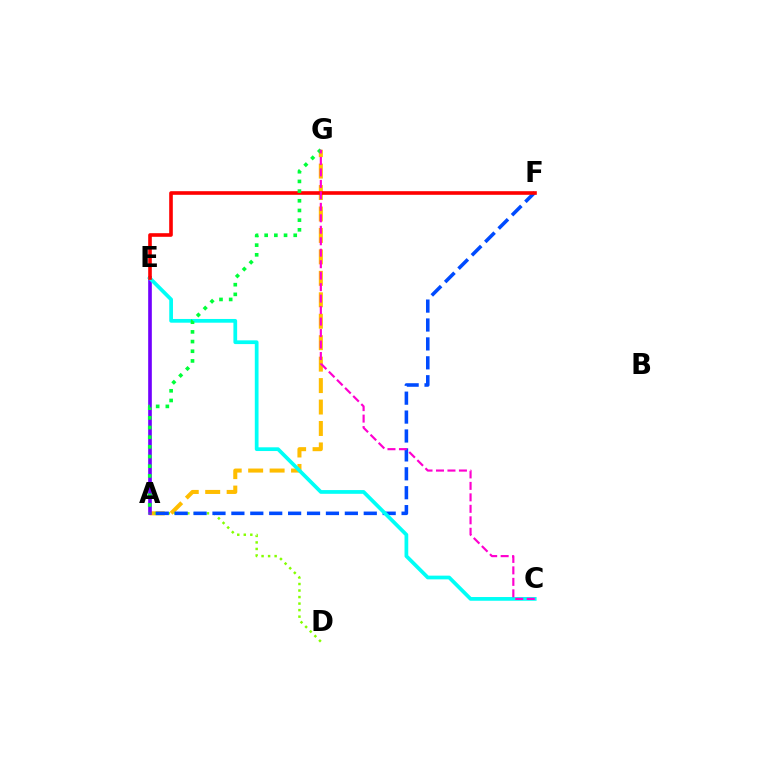{('A', 'G'): [{'color': '#ffbd00', 'line_style': 'dashed', 'thickness': 2.91}, {'color': '#00ff39', 'line_style': 'dotted', 'thickness': 2.63}], ('A', 'D'): [{'color': '#84ff00', 'line_style': 'dotted', 'thickness': 1.77}], ('A', 'F'): [{'color': '#004bff', 'line_style': 'dashed', 'thickness': 2.57}], ('A', 'E'): [{'color': '#7200ff', 'line_style': 'solid', 'thickness': 2.63}], ('C', 'E'): [{'color': '#00fff6', 'line_style': 'solid', 'thickness': 2.69}], ('E', 'F'): [{'color': '#ff0000', 'line_style': 'solid', 'thickness': 2.6}], ('C', 'G'): [{'color': '#ff00cf', 'line_style': 'dashed', 'thickness': 1.56}]}